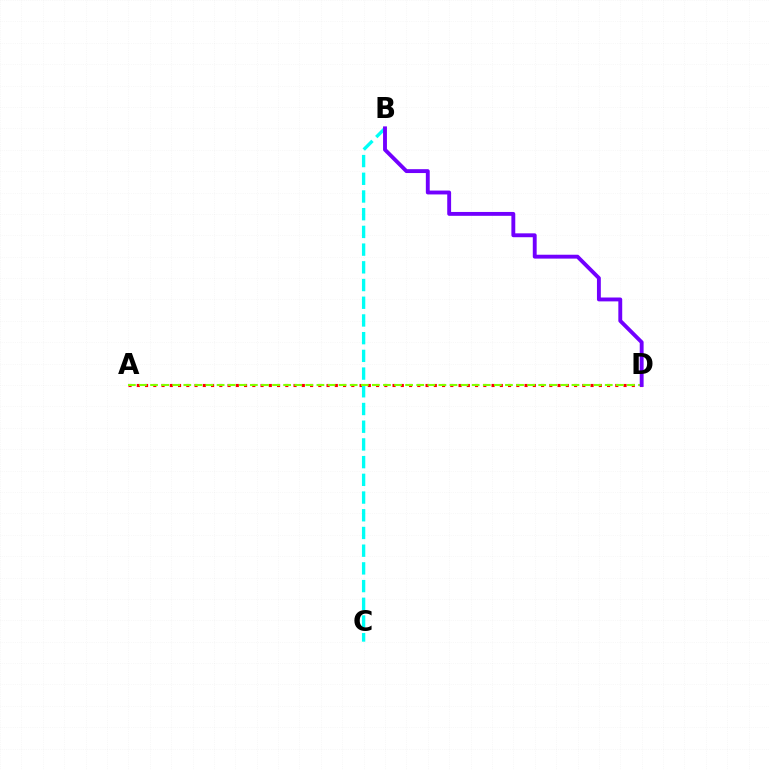{('A', 'D'): [{'color': '#ff0000', 'line_style': 'dotted', 'thickness': 2.24}, {'color': '#84ff00', 'line_style': 'dashed', 'thickness': 1.51}], ('B', 'C'): [{'color': '#00fff6', 'line_style': 'dashed', 'thickness': 2.41}], ('B', 'D'): [{'color': '#7200ff', 'line_style': 'solid', 'thickness': 2.79}]}